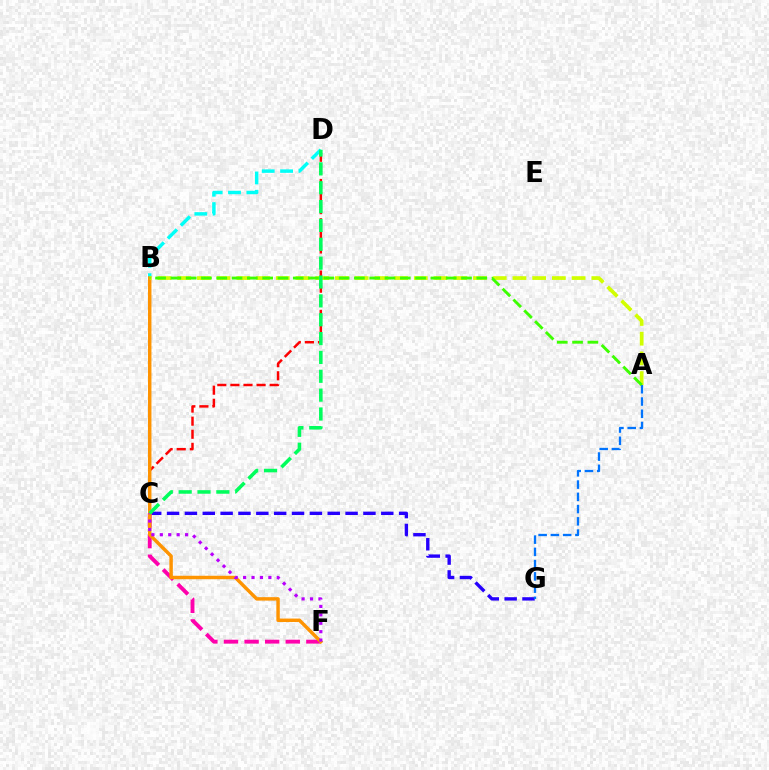{('C', 'G'): [{'color': '#2500ff', 'line_style': 'dashed', 'thickness': 2.43}], ('C', 'D'): [{'color': '#ff0000', 'line_style': 'dashed', 'thickness': 1.78}, {'color': '#00ff5c', 'line_style': 'dashed', 'thickness': 2.56}], ('B', 'D'): [{'color': '#00fff6', 'line_style': 'dashed', 'thickness': 2.49}], ('A', 'G'): [{'color': '#0074ff', 'line_style': 'dashed', 'thickness': 1.66}], ('C', 'F'): [{'color': '#ff00ac', 'line_style': 'dashed', 'thickness': 2.8}, {'color': '#b900ff', 'line_style': 'dotted', 'thickness': 2.29}], ('B', 'F'): [{'color': '#ff9400', 'line_style': 'solid', 'thickness': 2.48}], ('A', 'B'): [{'color': '#d1ff00', 'line_style': 'dashed', 'thickness': 2.68}, {'color': '#3dff00', 'line_style': 'dashed', 'thickness': 2.08}]}